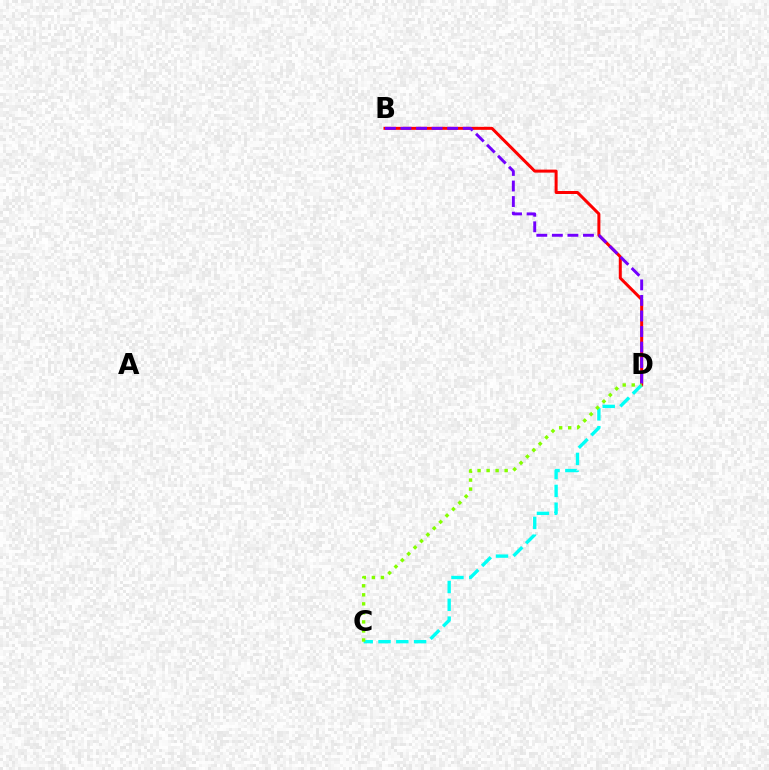{('B', 'D'): [{'color': '#ff0000', 'line_style': 'solid', 'thickness': 2.16}, {'color': '#7200ff', 'line_style': 'dashed', 'thickness': 2.11}], ('C', 'D'): [{'color': '#00fff6', 'line_style': 'dashed', 'thickness': 2.42}, {'color': '#84ff00', 'line_style': 'dotted', 'thickness': 2.45}]}